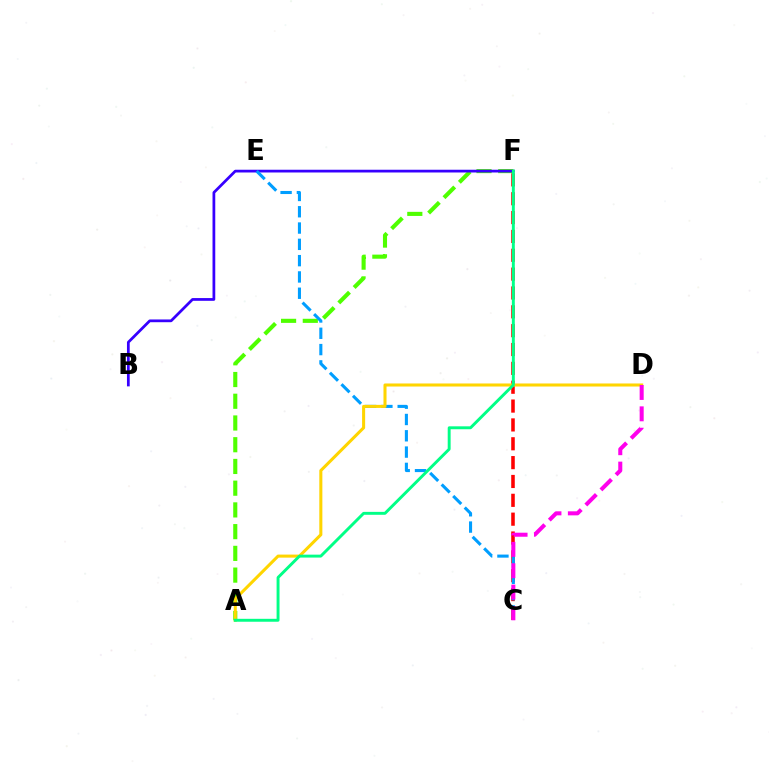{('A', 'F'): [{'color': '#4fff00', 'line_style': 'dashed', 'thickness': 2.95}, {'color': '#00ff86', 'line_style': 'solid', 'thickness': 2.1}], ('B', 'F'): [{'color': '#3700ff', 'line_style': 'solid', 'thickness': 1.98}], ('C', 'F'): [{'color': '#ff0000', 'line_style': 'dashed', 'thickness': 2.56}], ('C', 'E'): [{'color': '#009eff', 'line_style': 'dashed', 'thickness': 2.21}], ('A', 'D'): [{'color': '#ffd500', 'line_style': 'solid', 'thickness': 2.2}], ('C', 'D'): [{'color': '#ff00ed', 'line_style': 'dashed', 'thickness': 2.9}]}